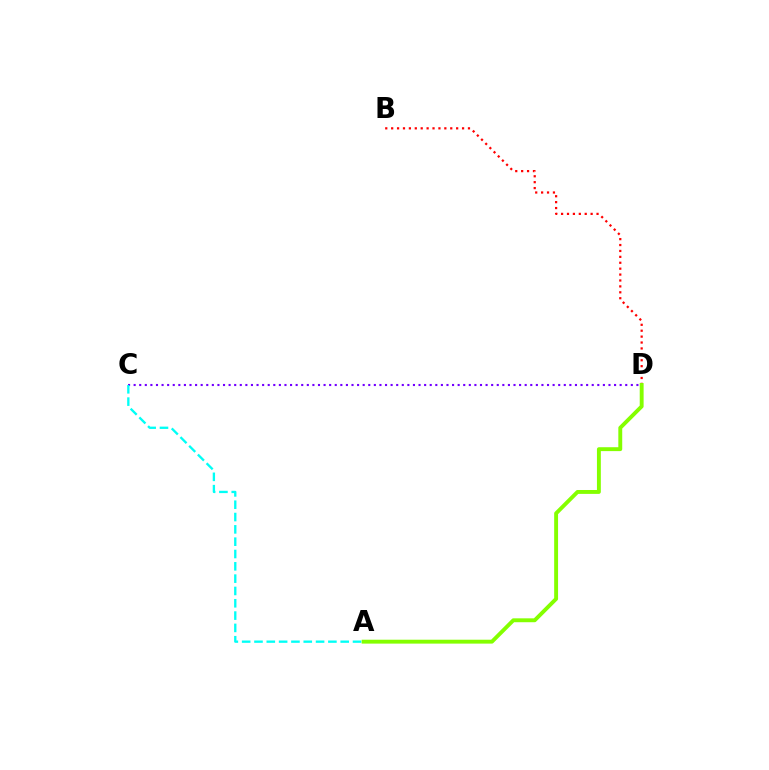{('B', 'D'): [{'color': '#ff0000', 'line_style': 'dotted', 'thickness': 1.61}], ('C', 'D'): [{'color': '#7200ff', 'line_style': 'dotted', 'thickness': 1.52}], ('A', 'C'): [{'color': '#00fff6', 'line_style': 'dashed', 'thickness': 1.67}], ('A', 'D'): [{'color': '#84ff00', 'line_style': 'solid', 'thickness': 2.8}]}